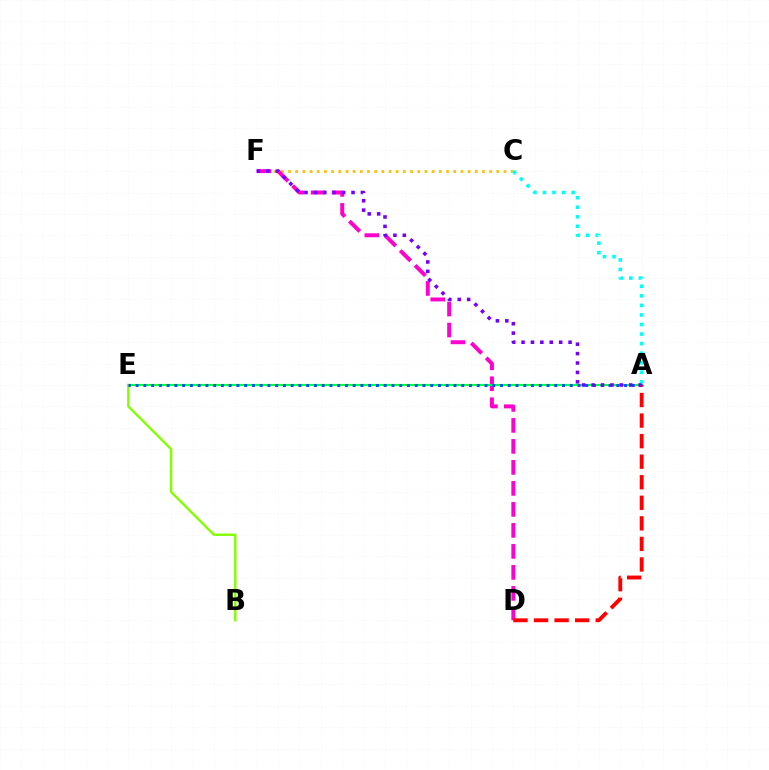{('C', 'F'): [{'color': '#ffbd00', 'line_style': 'dotted', 'thickness': 1.95}], ('D', 'F'): [{'color': '#ff00cf', 'line_style': 'dashed', 'thickness': 2.85}], ('A', 'E'): [{'color': '#00ff39', 'line_style': 'solid', 'thickness': 1.54}, {'color': '#004bff', 'line_style': 'dotted', 'thickness': 2.11}], ('B', 'E'): [{'color': '#84ff00', 'line_style': 'solid', 'thickness': 1.74}], ('A', 'C'): [{'color': '#00fff6', 'line_style': 'dotted', 'thickness': 2.59}], ('A', 'D'): [{'color': '#ff0000', 'line_style': 'dashed', 'thickness': 2.79}], ('A', 'F'): [{'color': '#7200ff', 'line_style': 'dotted', 'thickness': 2.56}]}